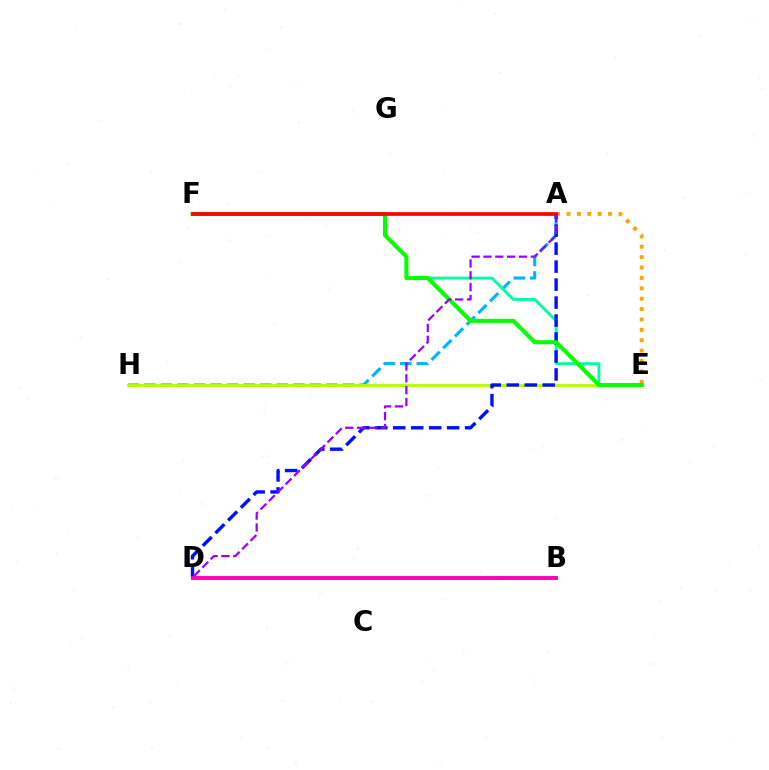{('A', 'H'): [{'color': '#00b5ff', 'line_style': 'dashed', 'thickness': 2.25}], ('A', 'E'): [{'color': '#ffa500', 'line_style': 'dotted', 'thickness': 2.82}], ('E', 'H'): [{'color': '#b3ff00', 'line_style': 'solid', 'thickness': 2.06}], ('E', 'F'): [{'color': '#00ff9d', 'line_style': 'solid', 'thickness': 2.05}, {'color': '#08ff00', 'line_style': 'solid', 'thickness': 2.93}], ('A', 'D'): [{'color': '#0010ff', 'line_style': 'dashed', 'thickness': 2.44}, {'color': '#9b00ff', 'line_style': 'dashed', 'thickness': 1.61}], ('B', 'D'): [{'color': '#ff00bd', 'line_style': 'solid', 'thickness': 2.83}], ('A', 'F'): [{'color': '#ff0000', 'line_style': 'solid', 'thickness': 2.67}]}